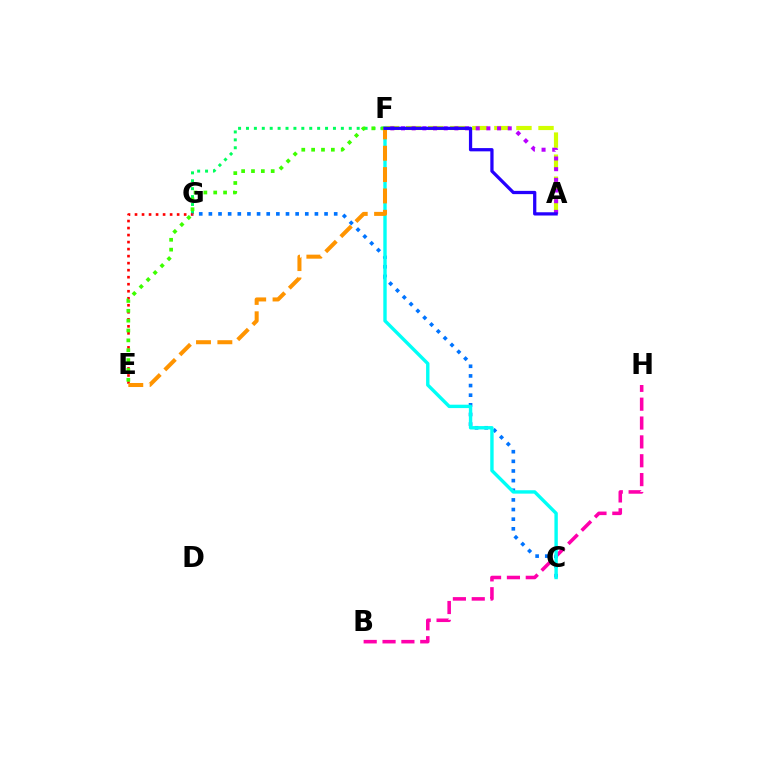{('F', 'G'): [{'color': '#00ff5c', 'line_style': 'dotted', 'thickness': 2.15}], ('E', 'G'): [{'color': '#ff0000', 'line_style': 'dotted', 'thickness': 1.91}], ('A', 'F'): [{'color': '#d1ff00', 'line_style': 'dashed', 'thickness': 3.0}, {'color': '#b900ff', 'line_style': 'dotted', 'thickness': 2.9}, {'color': '#2500ff', 'line_style': 'solid', 'thickness': 2.34}], ('B', 'H'): [{'color': '#ff00ac', 'line_style': 'dashed', 'thickness': 2.56}], ('C', 'G'): [{'color': '#0074ff', 'line_style': 'dotted', 'thickness': 2.62}], ('C', 'F'): [{'color': '#00fff6', 'line_style': 'solid', 'thickness': 2.44}], ('E', 'F'): [{'color': '#3dff00', 'line_style': 'dotted', 'thickness': 2.68}, {'color': '#ff9400', 'line_style': 'dashed', 'thickness': 2.9}]}